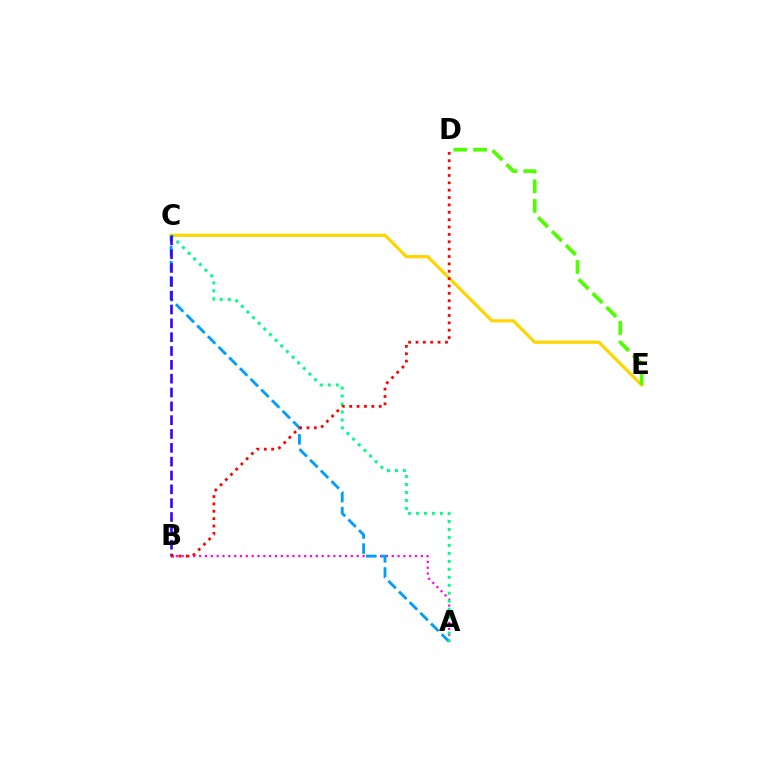{('A', 'B'): [{'color': '#ff00ed', 'line_style': 'dotted', 'thickness': 1.59}], ('A', 'C'): [{'color': '#009eff', 'line_style': 'dashed', 'thickness': 2.05}, {'color': '#00ff86', 'line_style': 'dotted', 'thickness': 2.17}], ('C', 'E'): [{'color': '#ffd500', 'line_style': 'solid', 'thickness': 2.29}], ('D', 'E'): [{'color': '#4fff00', 'line_style': 'dashed', 'thickness': 2.67}], ('B', 'C'): [{'color': '#3700ff', 'line_style': 'dashed', 'thickness': 1.88}], ('B', 'D'): [{'color': '#ff0000', 'line_style': 'dotted', 'thickness': 2.0}]}